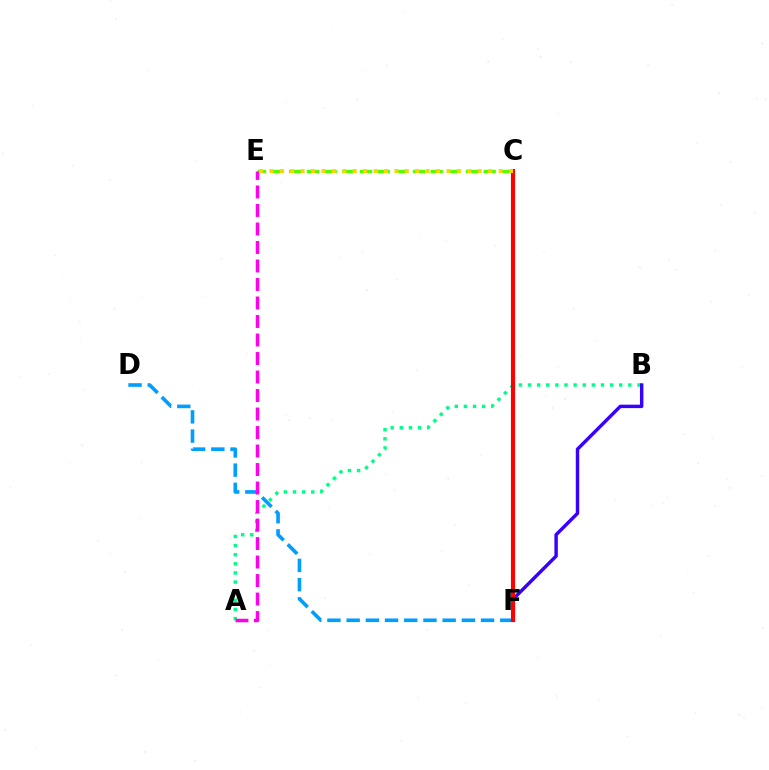{('C', 'E'): [{'color': '#4fff00', 'line_style': 'dashed', 'thickness': 2.4}, {'color': '#ffd500', 'line_style': 'dotted', 'thickness': 2.83}], ('A', 'B'): [{'color': '#00ff86', 'line_style': 'dotted', 'thickness': 2.48}], ('D', 'F'): [{'color': '#009eff', 'line_style': 'dashed', 'thickness': 2.61}], ('B', 'F'): [{'color': '#3700ff', 'line_style': 'solid', 'thickness': 2.47}], ('A', 'E'): [{'color': '#ff00ed', 'line_style': 'dashed', 'thickness': 2.51}], ('C', 'F'): [{'color': '#ff0000', 'line_style': 'solid', 'thickness': 2.96}]}